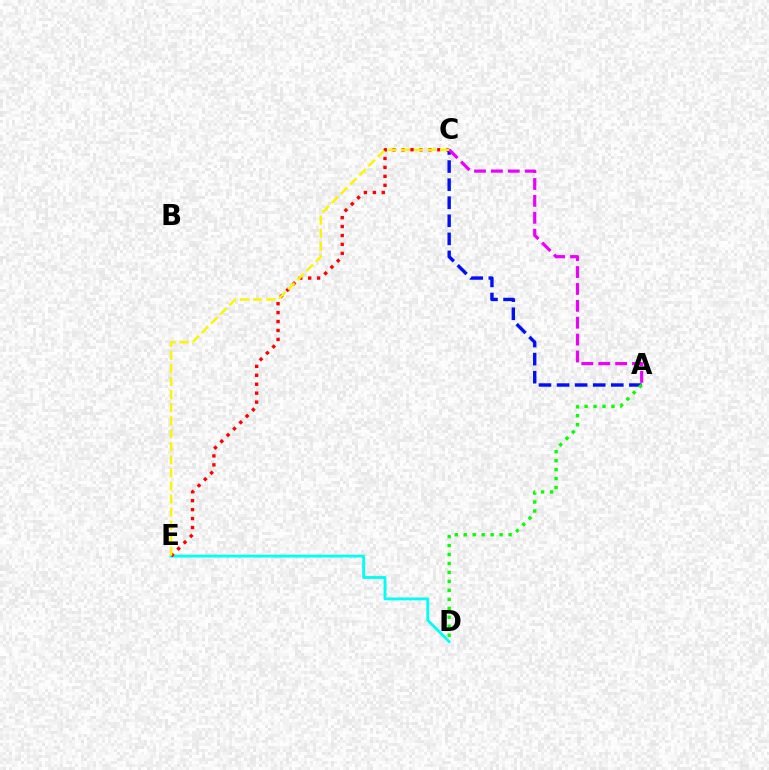{('D', 'E'): [{'color': '#00fff6', 'line_style': 'solid', 'thickness': 2.05}], ('C', 'E'): [{'color': '#ff0000', 'line_style': 'dotted', 'thickness': 2.43}, {'color': '#fcf500', 'line_style': 'dashed', 'thickness': 1.77}], ('A', 'C'): [{'color': '#0010ff', 'line_style': 'dashed', 'thickness': 2.46}, {'color': '#ee00ff', 'line_style': 'dashed', 'thickness': 2.3}], ('A', 'D'): [{'color': '#08ff00', 'line_style': 'dotted', 'thickness': 2.44}]}